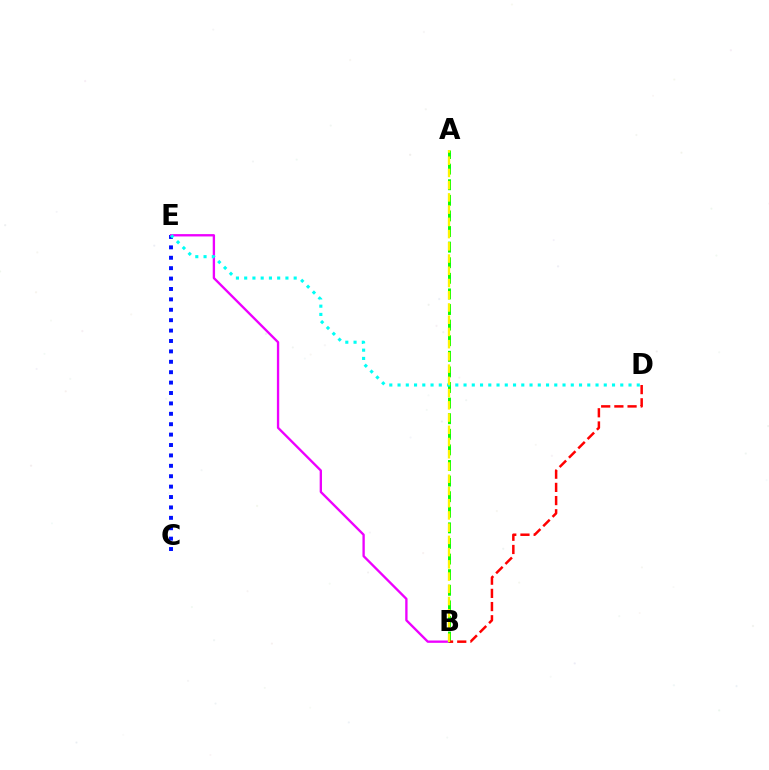{('C', 'E'): [{'color': '#0010ff', 'line_style': 'dotted', 'thickness': 2.83}], ('B', 'E'): [{'color': '#ee00ff', 'line_style': 'solid', 'thickness': 1.69}], ('A', 'B'): [{'color': '#08ff00', 'line_style': 'dashed', 'thickness': 2.12}, {'color': '#fcf500', 'line_style': 'dashed', 'thickness': 1.66}], ('D', 'E'): [{'color': '#00fff6', 'line_style': 'dotted', 'thickness': 2.24}], ('B', 'D'): [{'color': '#ff0000', 'line_style': 'dashed', 'thickness': 1.79}]}